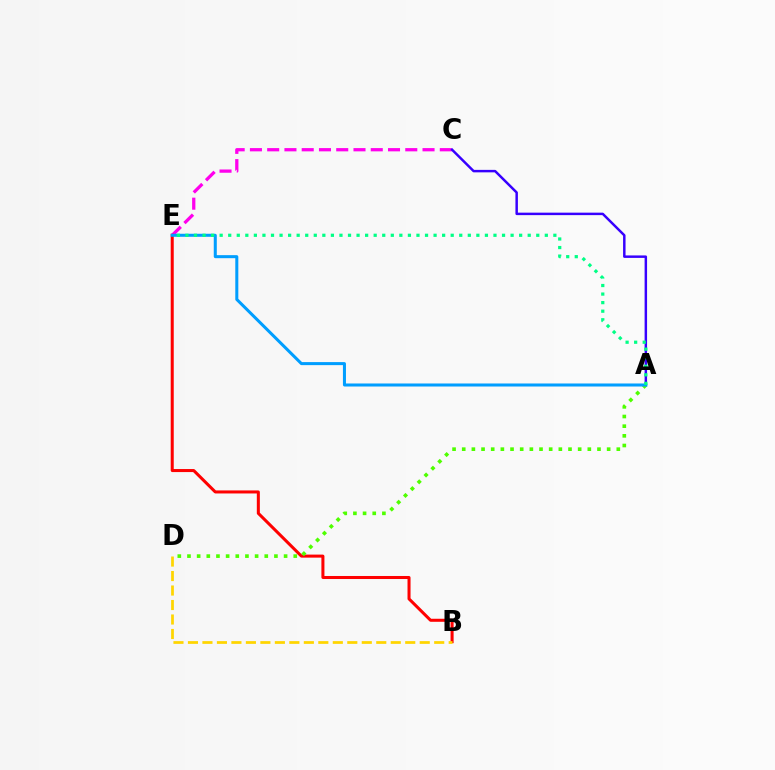{('C', 'E'): [{'color': '#ff00ed', 'line_style': 'dashed', 'thickness': 2.34}], ('B', 'E'): [{'color': '#ff0000', 'line_style': 'solid', 'thickness': 2.18}], ('A', 'C'): [{'color': '#3700ff', 'line_style': 'solid', 'thickness': 1.78}], ('A', 'D'): [{'color': '#4fff00', 'line_style': 'dotted', 'thickness': 2.63}], ('B', 'D'): [{'color': '#ffd500', 'line_style': 'dashed', 'thickness': 1.97}], ('A', 'E'): [{'color': '#009eff', 'line_style': 'solid', 'thickness': 2.18}, {'color': '#00ff86', 'line_style': 'dotted', 'thickness': 2.32}]}